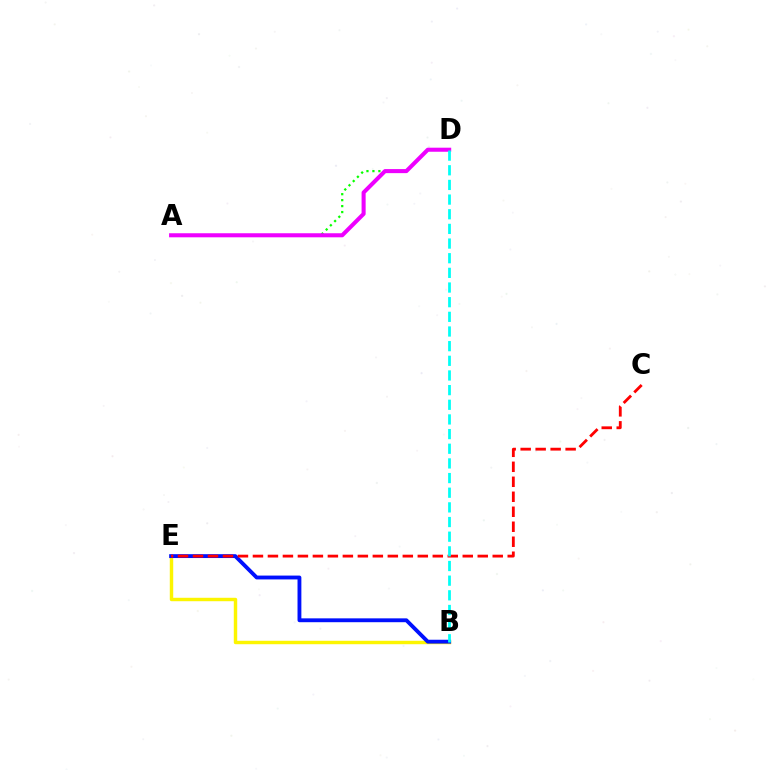{('B', 'E'): [{'color': '#fcf500', 'line_style': 'solid', 'thickness': 2.47}, {'color': '#0010ff', 'line_style': 'solid', 'thickness': 2.77}], ('C', 'E'): [{'color': '#ff0000', 'line_style': 'dashed', 'thickness': 2.04}], ('A', 'D'): [{'color': '#08ff00', 'line_style': 'dotted', 'thickness': 1.62}, {'color': '#ee00ff', 'line_style': 'solid', 'thickness': 2.92}], ('B', 'D'): [{'color': '#00fff6', 'line_style': 'dashed', 'thickness': 1.99}]}